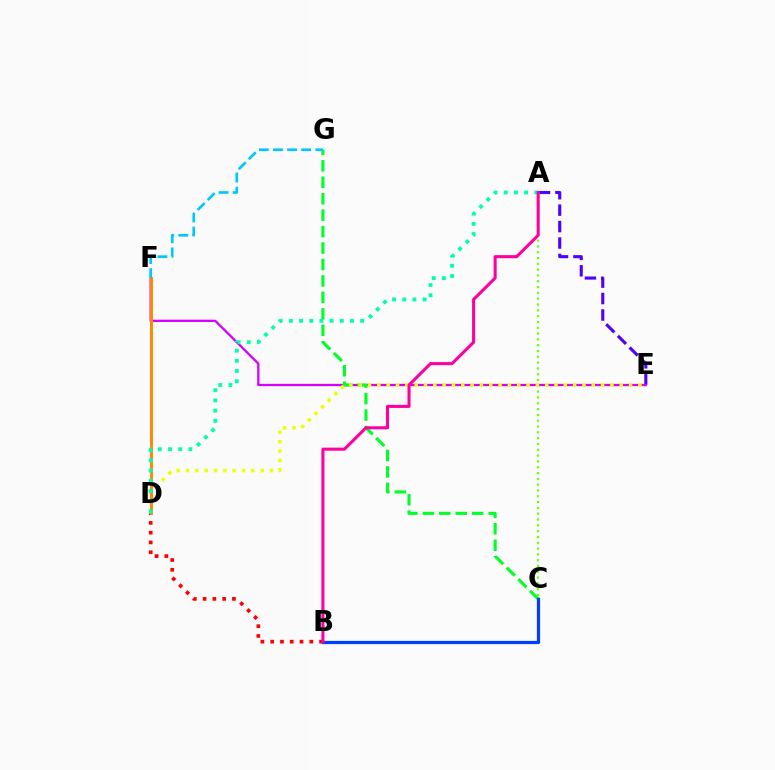{('A', 'E'): [{'color': '#4f00ff', 'line_style': 'dashed', 'thickness': 2.23}], ('E', 'F'): [{'color': '#d600ff', 'line_style': 'solid', 'thickness': 1.64}], ('C', 'G'): [{'color': '#00ff27', 'line_style': 'dashed', 'thickness': 2.24}], ('B', 'D'): [{'color': '#ff0000', 'line_style': 'dotted', 'thickness': 2.66}], ('A', 'C'): [{'color': '#66ff00', 'line_style': 'dotted', 'thickness': 1.58}], ('D', 'E'): [{'color': '#eeff00', 'line_style': 'dotted', 'thickness': 2.53}], ('D', 'F'): [{'color': '#ff8800', 'line_style': 'solid', 'thickness': 2.11}], ('A', 'D'): [{'color': '#00ffaf', 'line_style': 'dotted', 'thickness': 2.77}], ('B', 'C'): [{'color': '#003fff', 'line_style': 'solid', 'thickness': 2.32}], ('A', 'B'): [{'color': '#ff00a0', 'line_style': 'solid', 'thickness': 2.21}], ('F', 'G'): [{'color': '#00c7ff', 'line_style': 'dashed', 'thickness': 1.91}]}